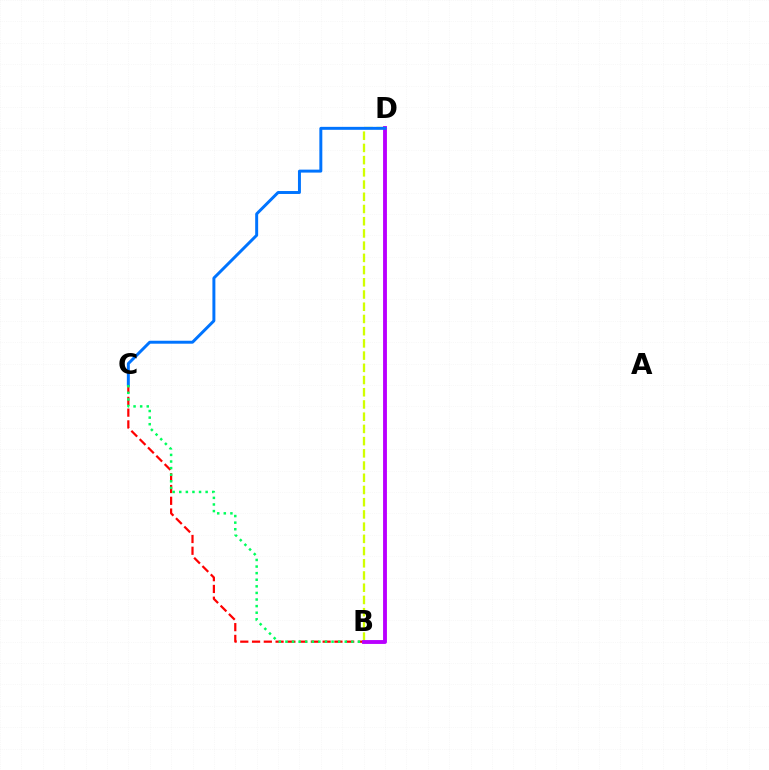{('B', 'C'): [{'color': '#ff0000', 'line_style': 'dashed', 'thickness': 1.6}, {'color': '#00ff5c', 'line_style': 'dotted', 'thickness': 1.79}], ('B', 'D'): [{'color': '#d1ff00', 'line_style': 'dashed', 'thickness': 1.66}, {'color': '#b900ff', 'line_style': 'solid', 'thickness': 2.79}], ('C', 'D'): [{'color': '#0074ff', 'line_style': 'solid', 'thickness': 2.13}]}